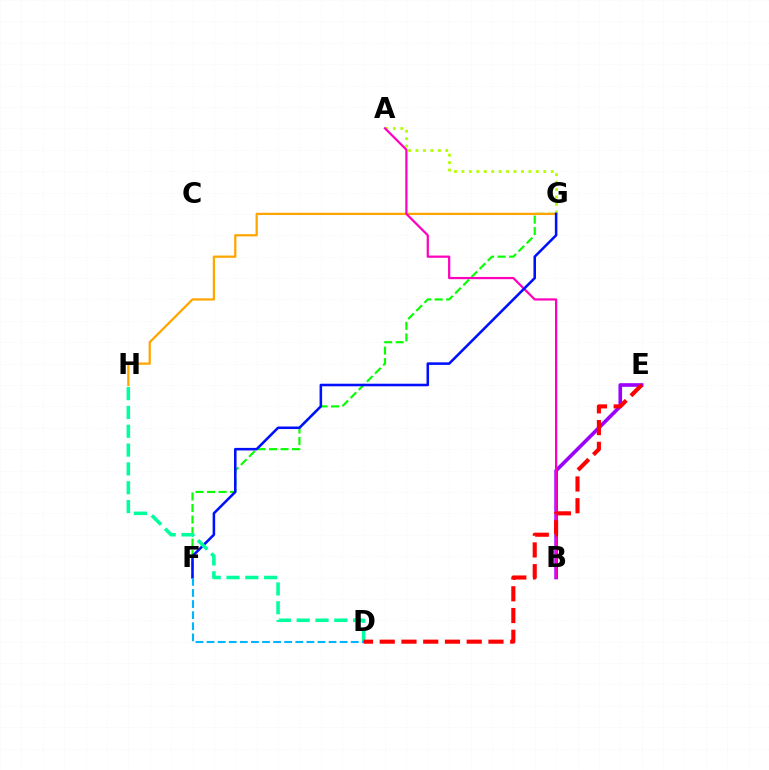{('F', 'G'): [{'color': '#08ff00', 'line_style': 'dashed', 'thickness': 1.57}, {'color': '#0010ff', 'line_style': 'solid', 'thickness': 1.84}], ('A', 'G'): [{'color': '#b3ff00', 'line_style': 'dotted', 'thickness': 2.02}], ('G', 'H'): [{'color': '#ffa500', 'line_style': 'solid', 'thickness': 1.62}], ('B', 'E'): [{'color': '#9b00ff', 'line_style': 'solid', 'thickness': 2.61}], ('A', 'B'): [{'color': '#ff00bd', 'line_style': 'solid', 'thickness': 1.6}], ('D', 'H'): [{'color': '#00ff9d', 'line_style': 'dashed', 'thickness': 2.56}], ('D', 'F'): [{'color': '#00b5ff', 'line_style': 'dashed', 'thickness': 1.51}], ('D', 'E'): [{'color': '#ff0000', 'line_style': 'dashed', 'thickness': 2.95}]}